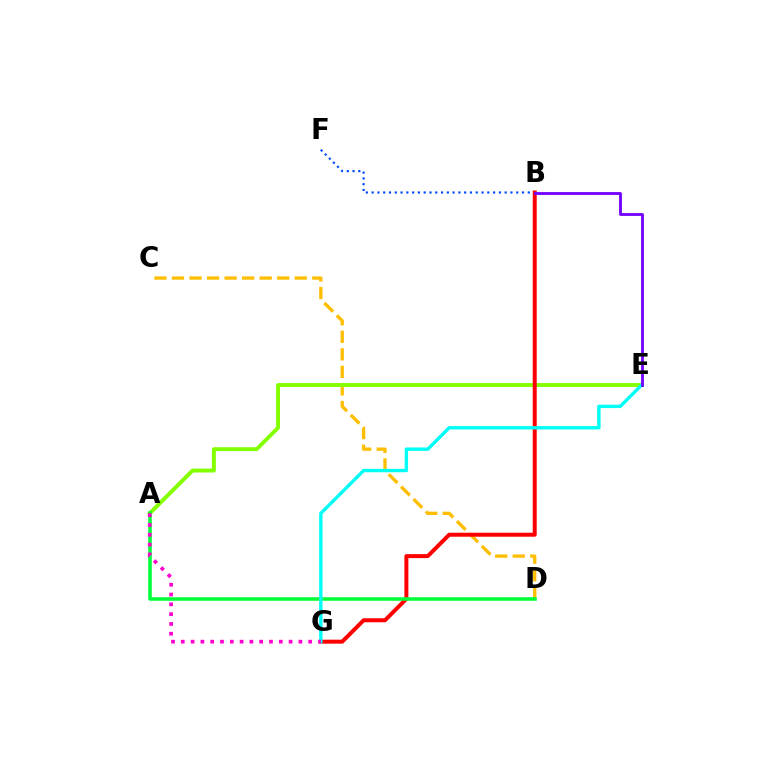{('B', 'F'): [{'color': '#004bff', 'line_style': 'dotted', 'thickness': 1.57}], ('C', 'D'): [{'color': '#ffbd00', 'line_style': 'dashed', 'thickness': 2.38}], ('A', 'E'): [{'color': '#84ff00', 'line_style': 'solid', 'thickness': 2.81}], ('B', 'G'): [{'color': '#ff0000', 'line_style': 'solid', 'thickness': 2.87}], ('A', 'D'): [{'color': '#00ff39', 'line_style': 'solid', 'thickness': 2.56}], ('E', 'G'): [{'color': '#00fff6', 'line_style': 'solid', 'thickness': 2.44}], ('B', 'E'): [{'color': '#7200ff', 'line_style': 'solid', 'thickness': 2.03}], ('A', 'G'): [{'color': '#ff00cf', 'line_style': 'dotted', 'thickness': 2.66}]}